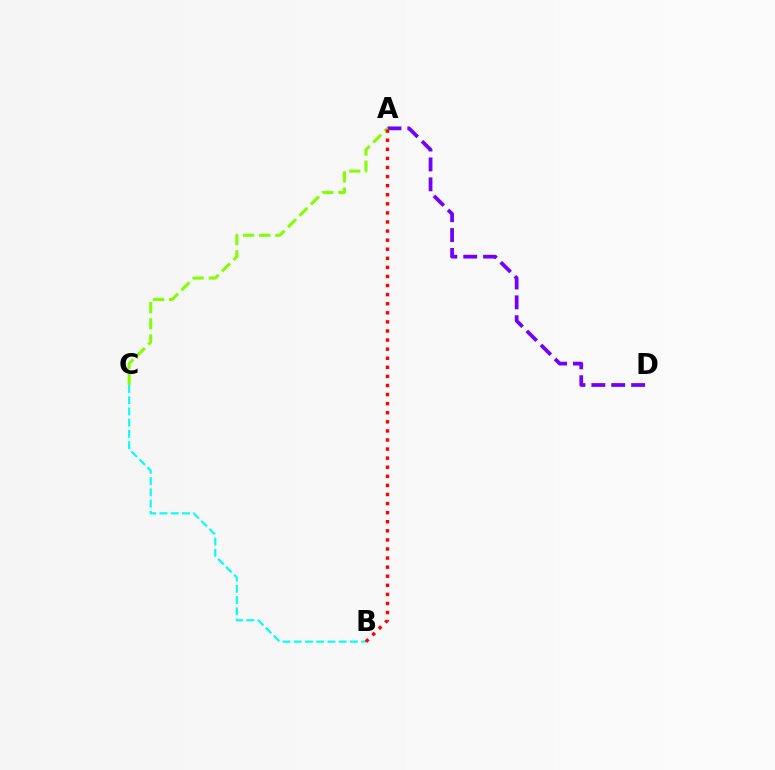{('A', 'D'): [{'color': '#7200ff', 'line_style': 'dashed', 'thickness': 2.7}], ('A', 'C'): [{'color': '#84ff00', 'line_style': 'dashed', 'thickness': 2.19}], ('B', 'C'): [{'color': '#00fff6', 'line_style': 'dashed', 'thickness': 1.53}], ('A', 'B'): [{'color': '#ff0000', 'line_style': 'dotted', 'thickness': 2.47}]}